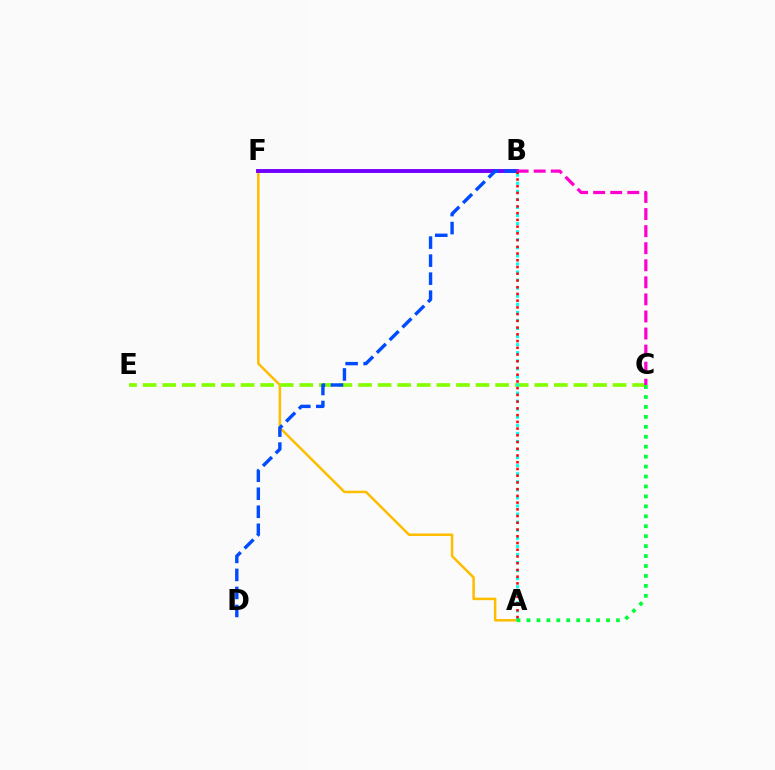{('A', 'F'): [{'color': '#ffbd00', 'line_style': 'solid', 'thickness': 1.81}], ('B', 'F'): [{'color': '#7200ff', 'line_style': 'solid', 'thickness': 2.8}], ('C', 'E'): [{'color': '#84ff00', 'line_style': 'dashed', 'thickness': 2.66}], ('B', 'C'): [{'color': '#ff00cf', 'line_style': 'dashed', 'thickness': 2.32}], ('A', 'B'): [{'color': '#00fff6', 'line_style': 'dotted', 'thickness': 2.19}, {'color': '#ff0000', 'line_style': 'dotted', 'thickness': 1.83}], ('A', 'C'): [{'color': '#00ff39', 'line_style': 'dotted', 'thickness': 2.7}], ('B', 'D'): [{'color': '#004bff', 'line_style': 'dashed', 'thickness': 2.45}]}